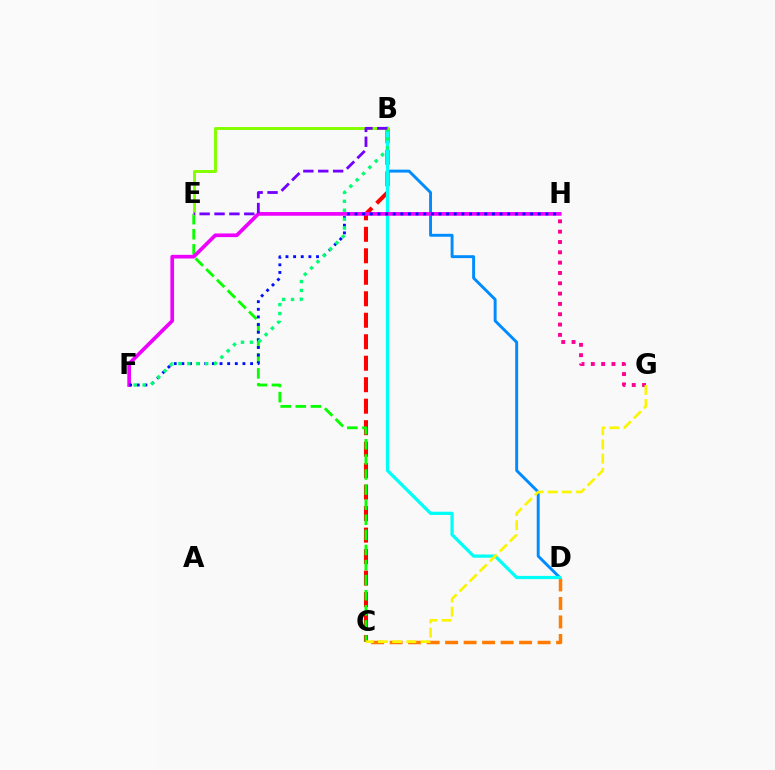{('G', 'H'): [{'color': '#ff0094', 'line_style': 'dotted', 'thickness': 2.8}], ('B', 'C'): [{'color': '#ff0000', 'line_style': 'dashed', 'thickness': 2.92}], ('B', 'D'): [{'color': '#008cff', 'line_style': 'solid', 'thickness': 2.11}, {'color': '#00fff6', 'line_style': 'solid', 'thickness': 2.33}], ('C', 'E'): [{'color': '#08ff00', 'line_style': 'dashed', 'thickness': 2.05}], ('C', 'D'): [{'color': '#ff7c00', 'line_style': 'dashed', 'thickness': 2.51}], ('F', 'H'): [{'color': '#ee00ff', 'line_style': 'solid', 'thickness': 2.65}, {'color': '#0010ff', 'line_style': 'dotted', 'thickness': 2.07}], ('B', 'F'): [{'color': '#00ff74', 'line_style': 'dotted', 'thickness': 2.42}], ('C', 'G'): [{'color': '#fcf500', 'line_style': 'dashed', 'thickness': 1.92}], ('B', 'E'): [{'color': '#84ff00', 'line_style': 'solid', 'thickness': 2.13}, {'color': '#7200ff', 'line_style': 'dashed', 'thickness': 2.02}]}